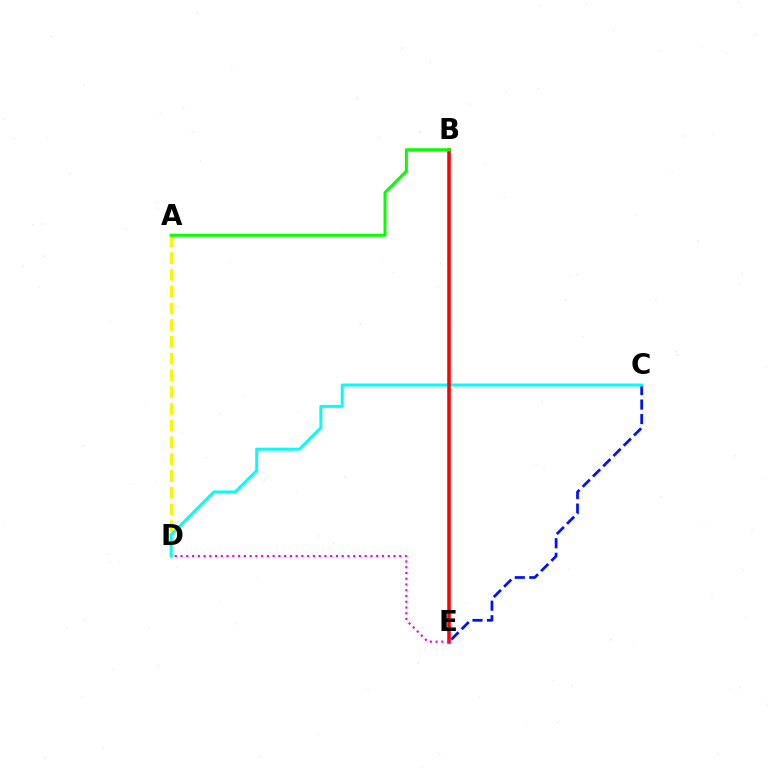{('C', 'E'): [{'color': '#0010ff', 'line_style': 'dashed', 'thickness': 1.97}], ('A', 'D'): [{'color': '#fcf500', 'line_style': 'dashed', 'thickness': 2.28}], ('C', 'D'): [{'color': '#00fff6', 'line_style': 'solid', 'thickness': 2.14}], ('B', 'E'): [{'color': '#ff0000', 'line_style': 'solid', 'thickness': 2.55}], ('A', 'B'): [{'color': '#08ff00', 'line_style': 'solid', 'thickness': 2.14}], ('D', 'E'): [{'color': '#ee00ff', 'line_style': 'dotted', 'thickness': 1.56}]}